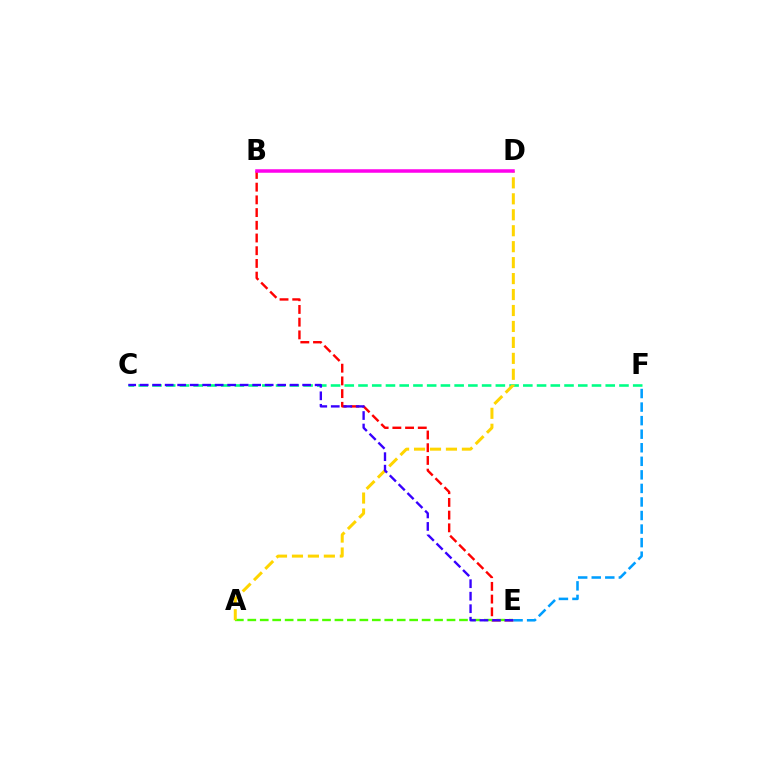{('B', 'E'): [{'color': '#ff0000', 'line_style': 'dashed', 'thickness': 1.73}], ('A', 'E'): [{'color': '#4fff00', 'line_style': 'dashed', 'thickness': 1.69}], ('E', 'F'): [{'color': '#009eff', 'line_style': 'dashed', 'thickness': 1.84}], ('C', 'F'): [{'color': '#00ff86', 'line_style': 'dashed', 'thickness': 1.87}], ('A', 'D'): [{'color': '#ffd500', 'line_style': 'dashed', 'thickness': 2.17}], ('B', 'D'): [{'color': '#ff00ed', 'line_style': 'solid', 'thickness': 2.53}], ('C', 'E'): [{'color': '#3700ff', 'line_style': 'dashed', 'thickness': 1.7}]}